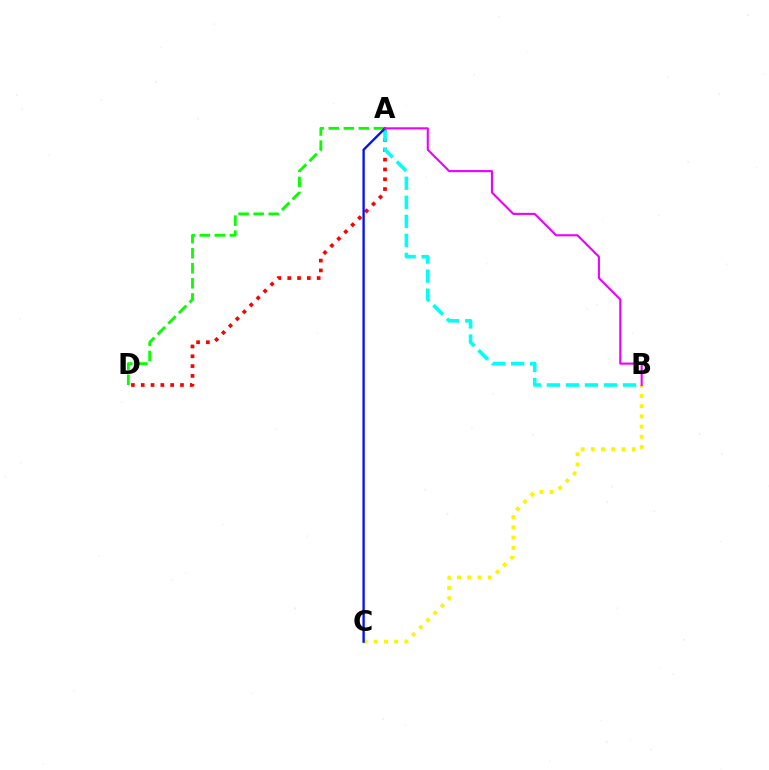{('B', 'C'): [{'color': '#fcf500', 'line_style': 'dotted', 'thickness': 2.77}], ('A', 'D'): [{'color': '#08ff00', 'line_style': 'dashed', 'thickness': 2.05}, {'color': '#ff0000', 'line_style': 'dotted', 'thickness': 2.67}], ('A', 'B'): [{'color': '#00fff6', 'line_style': 'dashed', 'thickness': 2.59}, {'color': '#ee00ff', 'line_style': 'solid', 'thickness': 1.52}], ('A', 'C'): [{'color': '#0010ff', 'line_style': 'solid', 'thickness': 1.68}]}